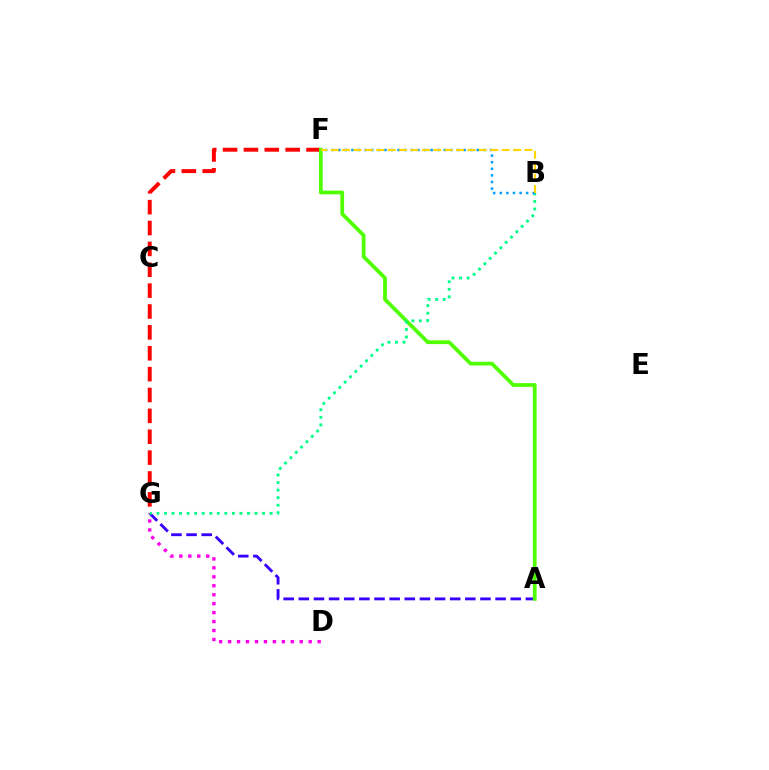{('A', 'G'): [{'color': '#3700ff', 'line_style': 'dashed', 'thickness': 2.06}], ('F', 'G'): [{'color': '#ff0000', 'line_style': 'dashed', 'thickness': 2.84}], ('A', 'F'): [{'color': '#4fff00', 'line_style': 'solid', 'thickness': 2.69}], ('D', 'G'): [{'color': '#ff00ed', 'line_style': 'dotted', 'thickness': 2.43}], ('B', 'G'): [{'color': '#00ff86', 'line_style': 'dotted', 'thickness': 2.05}], ('B', 'F'): [{'color': '#009eff', 'line_style': 'dotted', 'thickness': 1.79}, {'color': '#ffd500', 'line_style': 'dashed', 'thickness': 1.55}]}